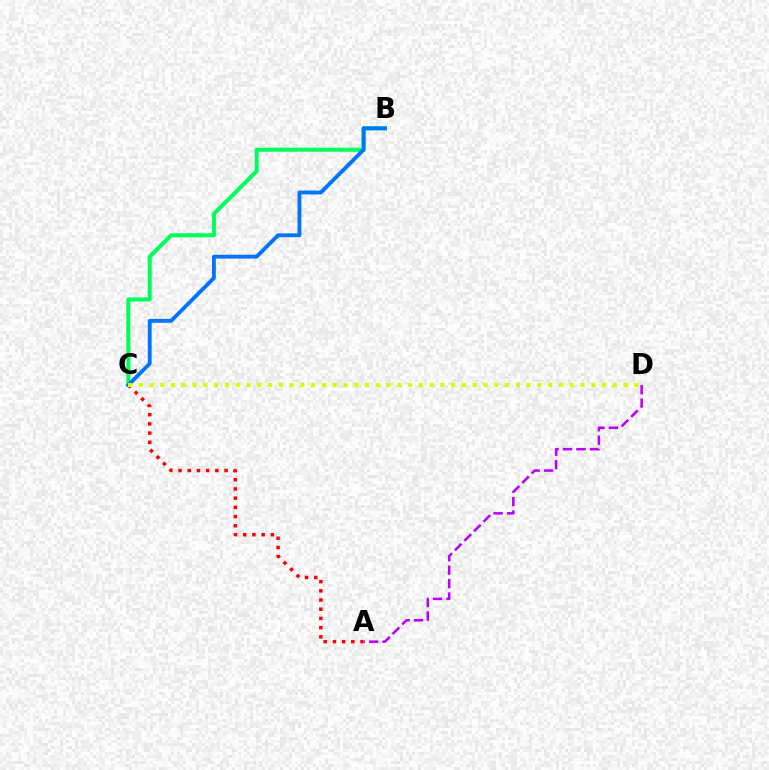{('A', 'D'): [{'color': '#b900ff', 'line_style': 'dashed', 'thickness': 1.83}], ('A', 'C'): [{'color': '#ff0000', 'line_style': 'dotted', 'thickness': 2.5}], ('B', 'C'): [{'color': '#00ff5c', 'line_style': 'solid', 'thickness': 2.9}, {'color': '#0074ff', 'line_style': 'solid', 'thickness': 2.78}], ('C', 'D'): [{'color': '#d1ff00', 'line_style': 'dotted', 'thickness': 2.93}]}